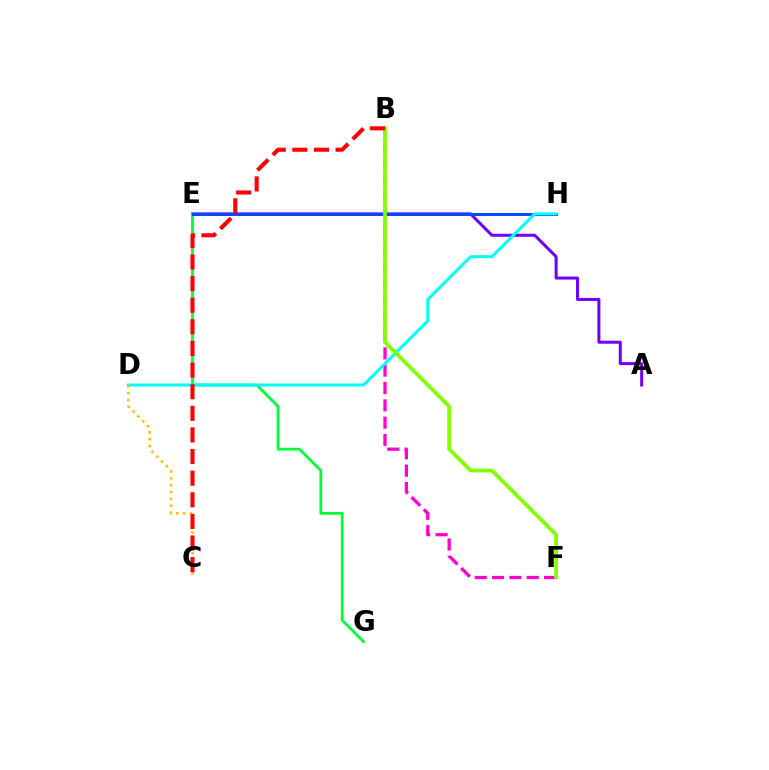{('A', 'E'): [{'color': '#7200ff', 'line_style': 'solid', 'thickness': 2.17}], ('B', 'F'): [{'color': '#ff00cf', 'line_style': 'dashed', 'thickness': 2.36}, {'color': '#84ff00', 'line_style': 'solid', 'thickness': 2.73}], ('E', 'G'): [{'color': '#00ff39', 'line_style': 'solid', 'thickness': 2.02}], ('E', 'H'): [{'color': '#004bff', 'line_style': 'solid', 'thickness': 2.13}], ('D', 'H'): [{'color': '#00fff6', 'line_style': 'solid', 'thickness': 2.15}], ('C', 'D'): [{'color': '#ffbd00', 'line_style': 'dotted', 'thickness': 1.86}], ('B', 'C'): [{'color': '#ff0000', 'line_style': 'dashed', 'thickness': 2.94}]}